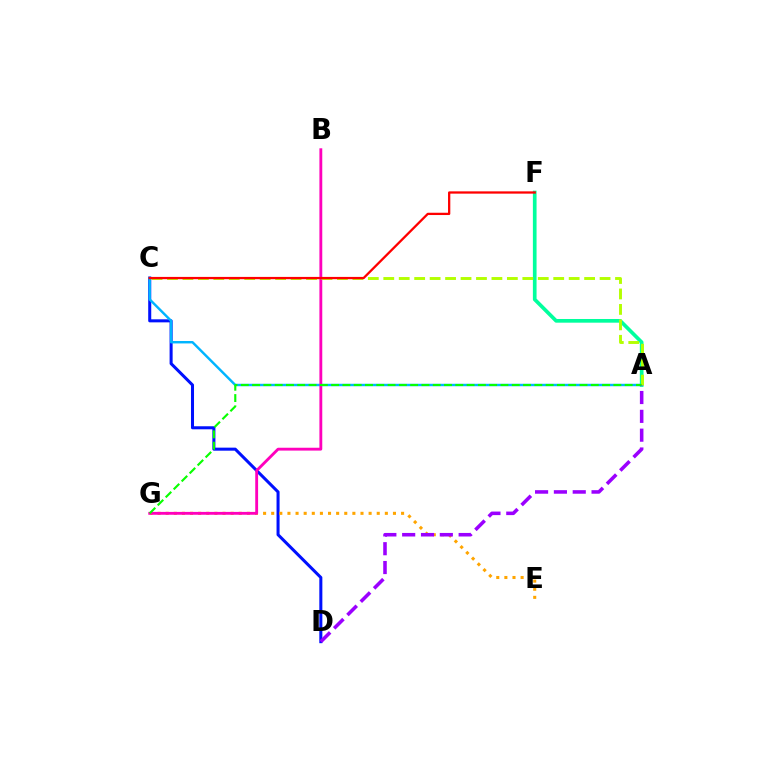{('C', 'D'): [{'color': '#0010ff', 'line_style': 'solid', 'thickness': 2.19}], ('E', 'G'): [{'color': '#ffa500', 'line_style': 'dotted', 'thickness': 2.21}], ('A', 'F'): [{'color': '#00ff9d', 'line_style': 'solid', 'thickness': 2.65}], ('A', 'C'): [{'color': '#00b5ff', 'line_style': 'solid', 'thickness': 1.75}, {'color': '#b3ff00', 'line_style': 'dashed', 'thickness': 2.1}], ('B', 'G'): [{'color': '#ff00bd', 'line_style': 'solid', 'thickness': 2.05}], ('A', 'G'): [{'color': '#08ff00', 'line_style': 'dashed', 'thickness': 1.53}], ('C', 'F'): [{'color': '#ff0000', 'line_style': 'solid', 'thickness': 1.65}], ('A', 'D'): [{'color': '#9b00ff', 'line_style': 'dashed', 'thickness': 2.56}]}